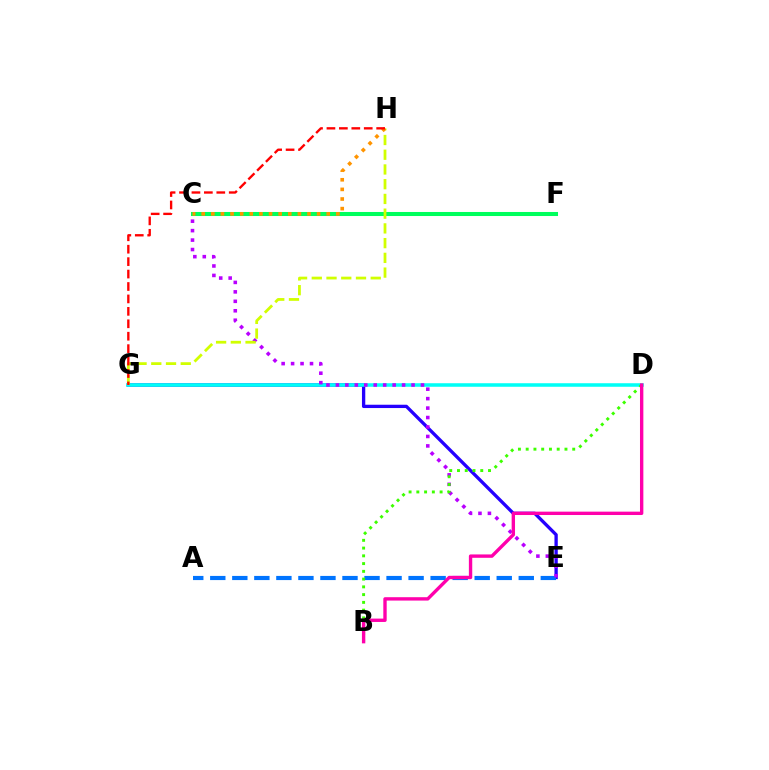{('E', 'G'): [{'color': '#2500ff', 'line_style': 'solid', 'thickness': 2.39}], ('C', 'F'): [{'color': '#00ff5c', 'line_style': 'solid', 'thickness': 2.92}], ('A', 'E'): [{'color': '#0074ff', 'line_style': 'dashed', 'thickness': 2.99}], ('D', 'G'): [{'color': '#00fff6', 'line_style': 'solid', 'thickness': 2.55}], ('C', 'E'): [{'color': '#b900ff', 'line_style': 'dotted', 'thickness': 2.57}], ('G', 'H'): [{'color': '#d1ff00', 'line_style': 'dashed', 'thickness': 2.0}, {'color': '#ff0000', 'line_style': 'dashed', 'thickness': 1.69}], ('B', 'D'): [{'color': '#3dff00', 'line_style': 'dotted', 'thickness': 2.11}, {'color': '#ff00ac', 'line_style': 'solid', 'thickness': 2.42}], ('C', 'H'): [{'color': '#ff9400', 'line_style': 'dotted', 'thickness': 2.61}]}